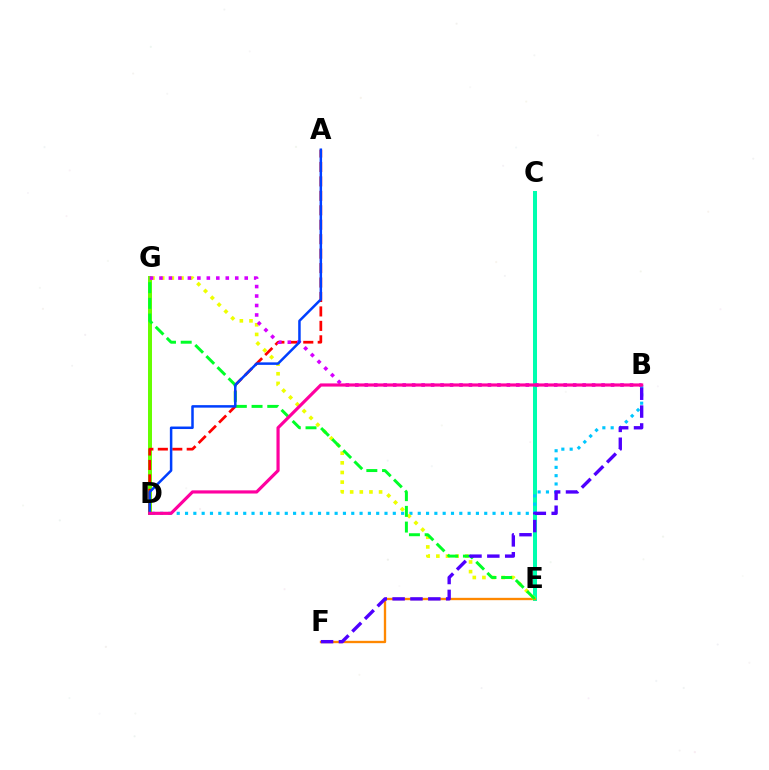{('C', 'E'): [{'color': '#00ffaf', 'line_style': 'solid', 'thickness': 2.88}], ('D', 'G'): [{'color': '#66ff00', 'line_style': 'solid', 'thickness': 2.87}], ('E', 'F'): [{'color': '#ff8800', 'line_style': 'solid', 'thickness': 1.68}], ('B', 'D'): [{'color': '#00c7ff', 'line_style': 'dotted', 'thickness': 2.26}, {'color': '#ff00a0', 'line_style': 'solid', 'thickness': 2.28}], ('A', 'D'): [{'color': '#ff0000', 'line_style': 'dashed', 'thickness': 1.96}, {'color': '#003fff', 'line_style': 'solid', 'thickness': 1.8}], ('E', 'G'): [{'color': '#eeff00', 'line_style': 'dotted', 'thickness': 2.62}, {'color': '#00ff27', 'line_style': 'dashed', 'thickness': 2.13}], ('B', 'G'): [{'color': '#d600ff', 'line_style': 'dotted', 'thickness': 2.57}], ('B', 'F'): [{'color': '#4f00ff', 'line_style': 'dashed', 'thickness': 2.43}]}